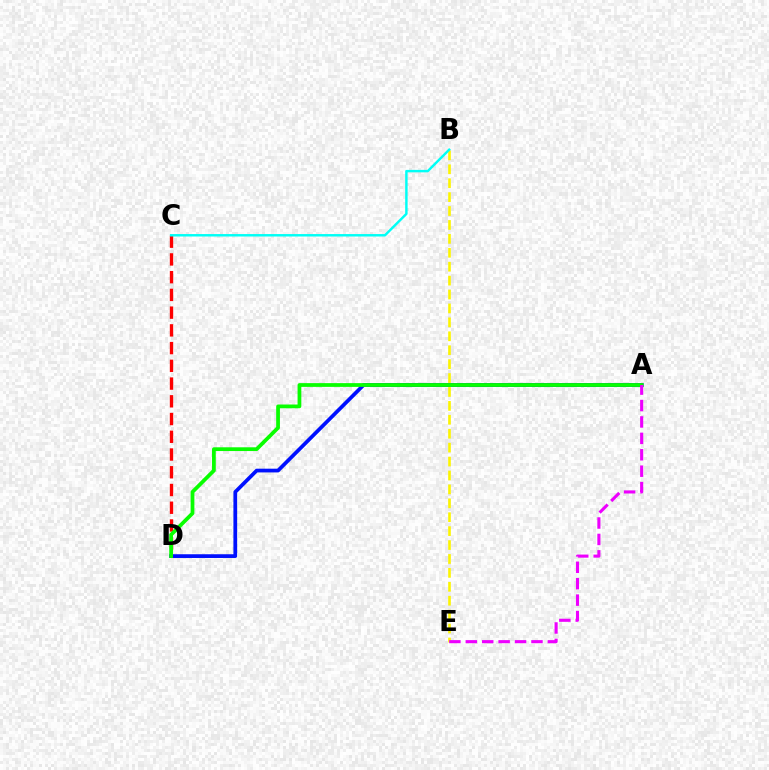{('C', 'D'): [{'color': '#ff0000', 'line_style': 'dashed', 'thickness': 2.41}], ('B', 'E'): [{'color': '#fcf500', 'line_style': 'dashed', 'thickness': 1.89}], ('A', 'D'): [{'color': '#0010ff', 'line_style': 'solid', 'thickness': 2.69}, {'color': '#08ff00', 'line_style': 'solid', 'thickness': 2.7}], ('B', 'C'): [{'color': '#00fff6', 'line_style': 'solid', 'thickness': 1.76}], ('A', 'E'): [{'color': '#ee00ff', 'line_style': 'dashed', 'thickness': 2.23}]}